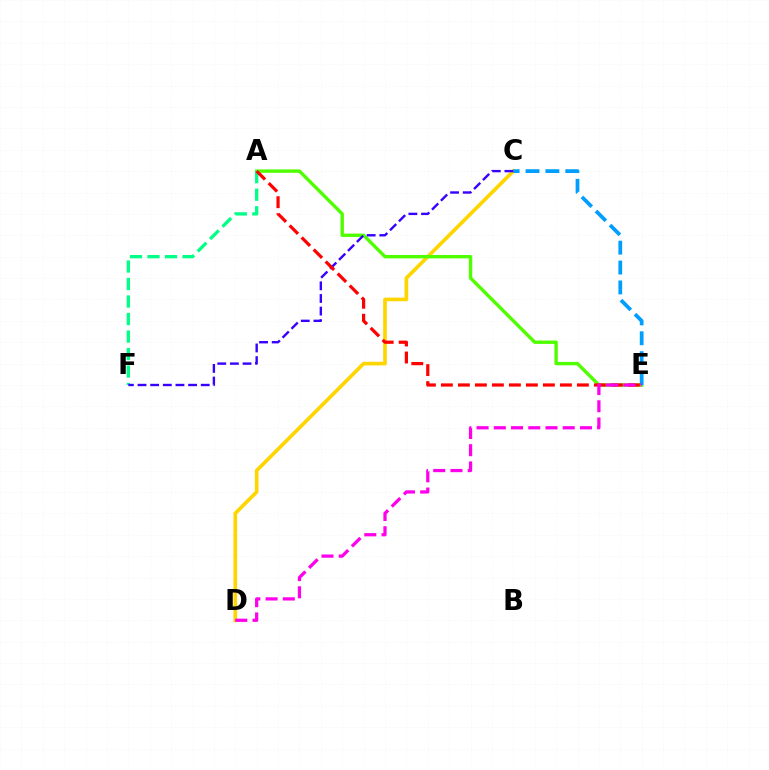{('C', 'D'): [{'color': '#ffd500', 'line_style': 'solid', 'thickness': 2.63}], ('A', 'E'): [{'color': '#4fff00', 'line_style': 'solid', 'thickness': 2.43}, {'color': '#ff0000', 'line_style': 'dashed', 'thickness': 2.31}], ('A', 'F'): [{'color': '#00ff86', 'line_style': 'dashed', 'thickness': 2.38}], ('C', 'E'): [{'color': '#009eff', 'line_style': 'dashed', 'thickness': 2.7}], ('C', 'F'): [{'color': '#3700ff', 'line_style': 'dashed', 'thickness': 1.72}], ('D', 'E'): [{'color': '#ff00ed', 'line_style': 'dashed', 'thickness': 2.34}]}